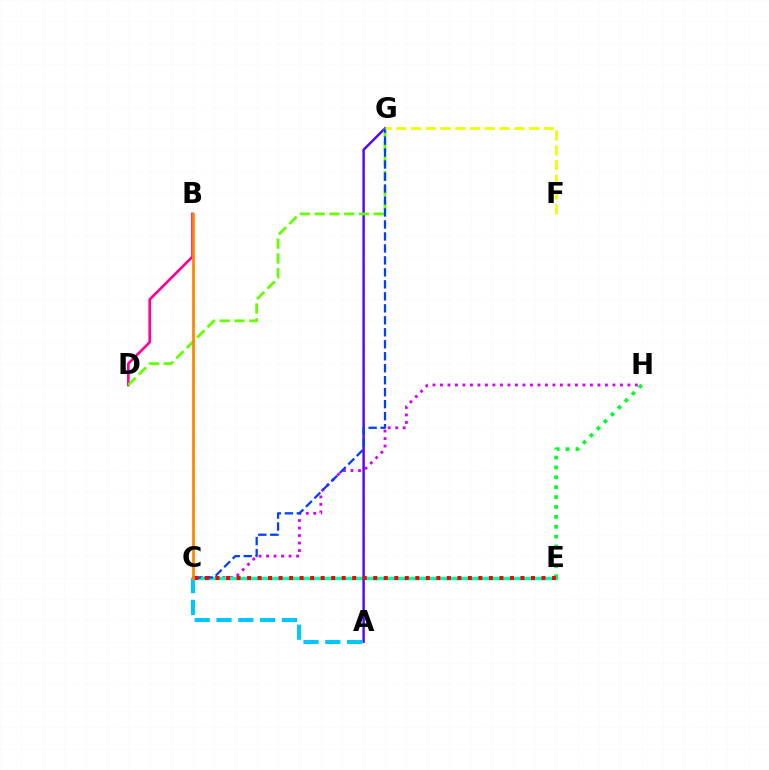{('C', 'H'): [{'color': '#d600ff', 'line_style': 'dotted', 'thickness': 2.04}], ('C', 'E'): [{'color': '#00ffaf', 'line_style': 'solid', 'thickness': 2.5}, {'color': '#ff0000', 'line_style': 'dotted', 'thickness': 2.86}], ('A', 'G'): [{'color': '#4f00ff', 'line_style': 'solid', 'thickness': 1.73}], ('B', 'D'): [{'color': '#ff00a0', 'line_style': 'solid', 'thickness': 1.91}], ('A', 'C'): [{'color': '#00c7ff', 'line_style': 'dashed', 'thickness': 2.96}], ('E', 'H'): [{'color': '#00ff27', 'line_style': 'dotted', 'thickness': 2.69}], ('D', 'G'): [{'color': '#66ff00', 'line_style': 'dashed', 'thickness': 2.0}], ('C', 'G'): [{'color': '#003fff', 'line_style': 'dashed', 'thickness': 1.63}], ('F', 'G'): [{'color': '#eeff00', 'line_style': 'dashed', 'thickness': 2.0}], ('B', 'C'): [{'color': '#ff8800', 'line_style': 'solid', 'thickness': 1.99}]}